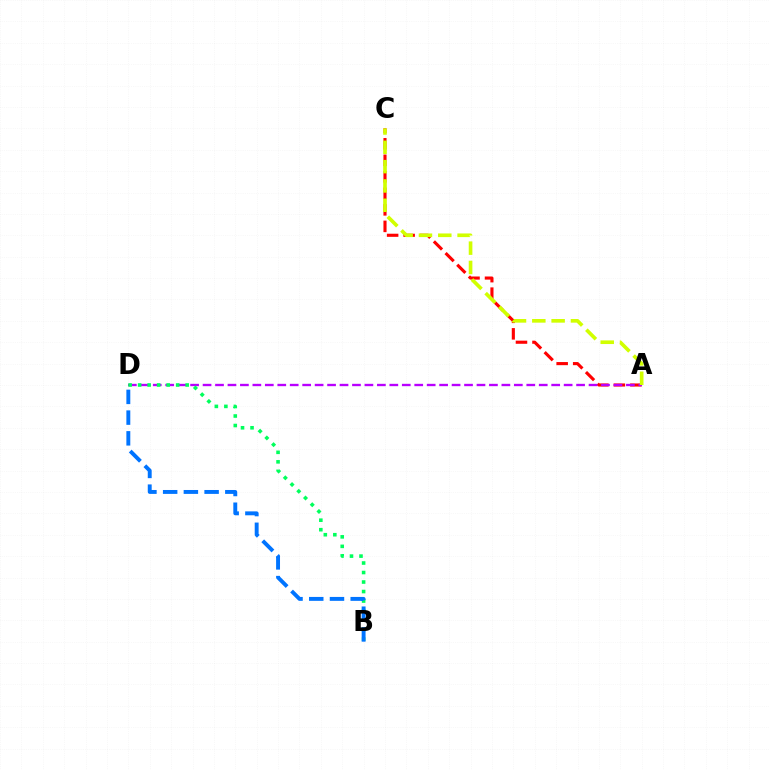{('A', 'C'): [{'color': '#ff0000', 'line_style': 'dashed', 'thickness': 2.24}, {'color': '#d1ff00', 'line_style': 'dashed', 'thickness': 2.62}], ('A', 'D'): [{'color': '#b900ff', 'line_style': 'dashed', 'thickness': 1.69}], ('B', 'D'): [{'color': '#00ff5c', 'line_style': 'dotted', 'thickness': 2.58}, {'color': '#0074ff', 'line_style': 'dashed', 'thickness': 2.82}]}